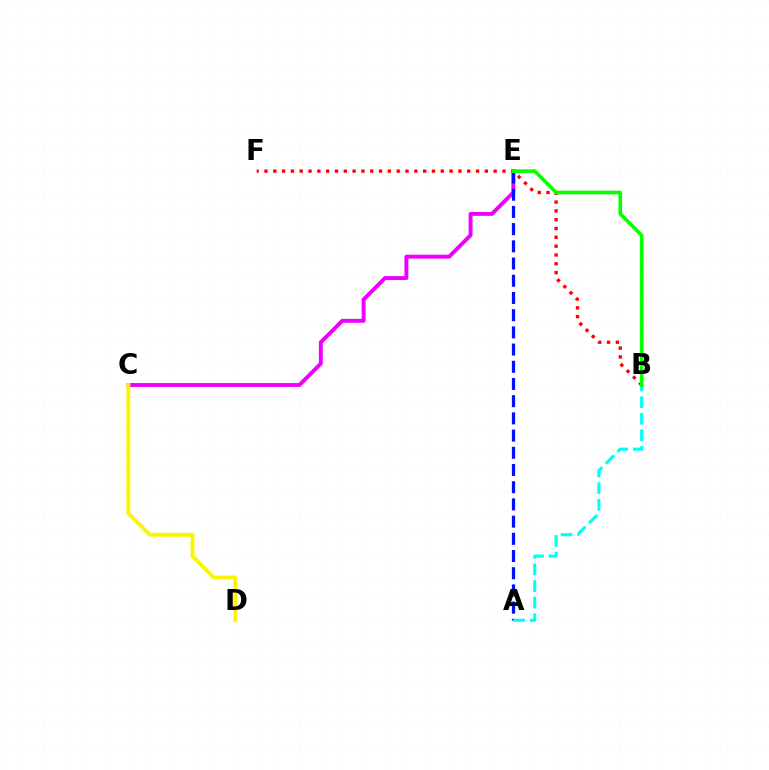{('B', 'F'): [{'color': '#ff0000', 'line_style': 'dotted', 'thickness': 2.4}], ('C', 'E'): [{'color': '#ee00ff', 'line_style': 'solid', 'thickness': 2.82}], ('A', 'E'): [{'color': '#0010ff', 'line_style': 'dashed', 'thickness': 2.34}], ('C', 'D'): [{'color': '#fcf500', 'line_style': 'solid', 'thickness': 2.79}], ('A', 'B'): [{'color': '#00fff6', 'line_style': 'dashed', 'thickness': 2.26}], ('B', 'E'): [{'color': '#08ff00', 'line_style': 'solid', 'thickness': 2.6}]}